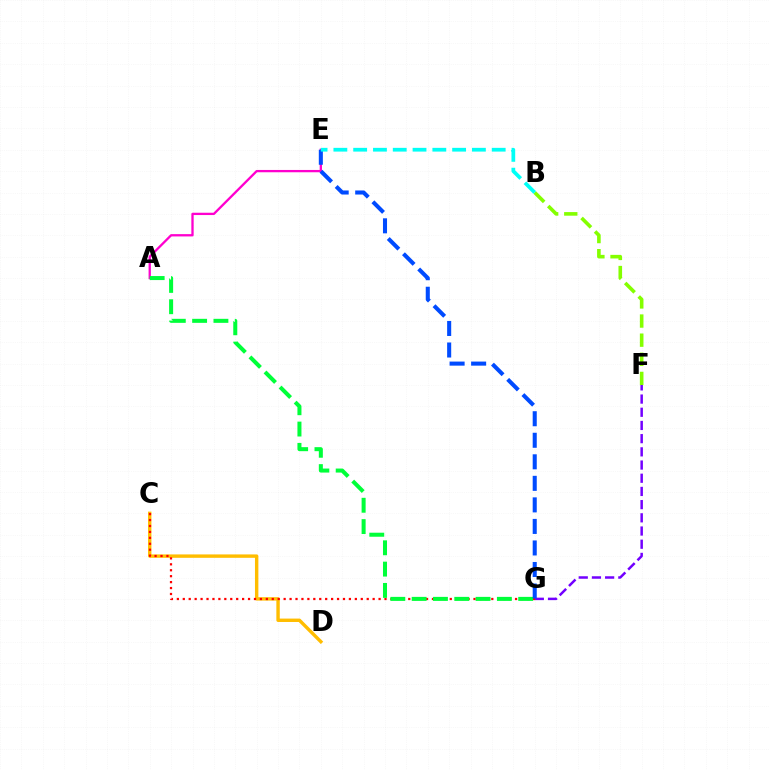{('A', 'E'): [{'color': '#ff00cf', 'line_style': 'solid', 'thickness': 1.66}], ('B', 'F'): [{'color': '#84ff00', 'line_style': 'dashed', 'thickness': 2.6}], ('C', 'D'): [{'color': '#ffbd00', 'line_style': 'solid', 'thickness': 2.45}], ('F', 'G'): [{'color': '#7200ff', 'line_style': 'dashed', 'thickness': 1.79}], ('C', 'G'): [{'color': '#ff0000', 'line_style': 'dotted', 'thickness': 1.61}], ('A', 'G'): [{'color': '#00ff39', 'line_style': 'dashed', 'thickness': 2.89}], ('E', 'G'): [{'color': '#004bff', 'line_style': 'dashed', 'thickness': 2.93}], ('B', 'E'): [{'color': '#00fff6', 'line_style': 'dashed', 'thickness': 2.69}]}